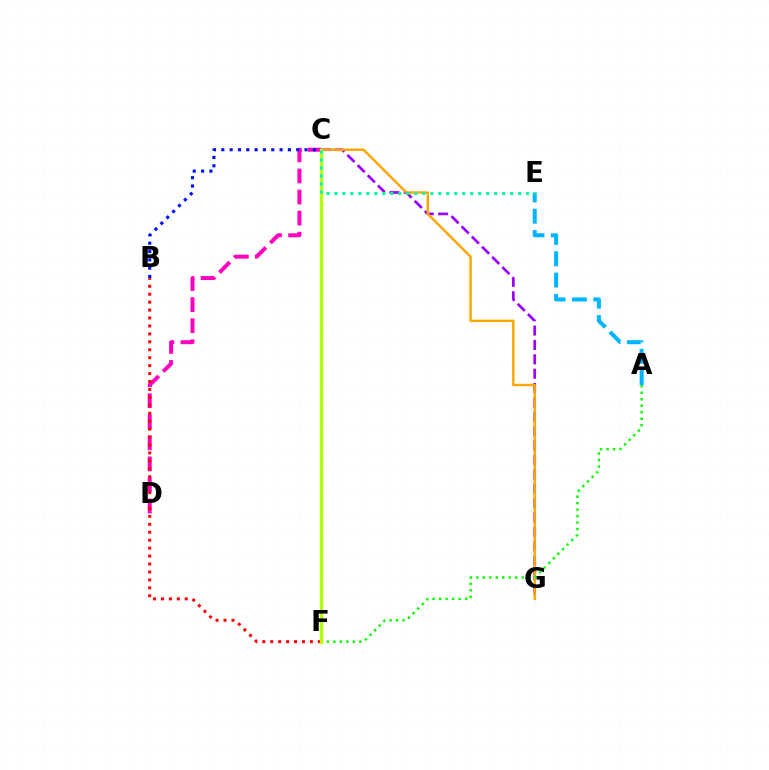{('C', 'G'): [{'color': '#9b00ff', 'line_style': 'dashed', 'thickness': 1.95}, {'color': '#ffa500', 'line_style': 'solid', 'thickness': 1.74}], ('C', 'D'): [{'color': '#ff00bd', 'line_style': 'dashed', 'thickness': 2.86}], ('B', 'C'): [{'color': '#0010ff', 'line_style': 'dotted', 'thickness': 2.26}], ('A', 'F'): [{'color': '#08ff00', 'line_style': 'dotted', 'thickness': 1.77}], ('A', 'E'): [{'color': '#00b5ff', 'line_style': 'dashed', 'thickness': 2.9}], ('B', 'F'): [{'color': '#ff0000', 'line_style': 'dotted', 'thickness': 2.16}], ('C', 'F'): [{'color': '#b3ff00', 'line_style': 'solid', 'thickness': 2.39}], ('C', 'E'): [{'color': '#00ff9d', 'line_style': 'dotted', 'thickness': 2.17}]}